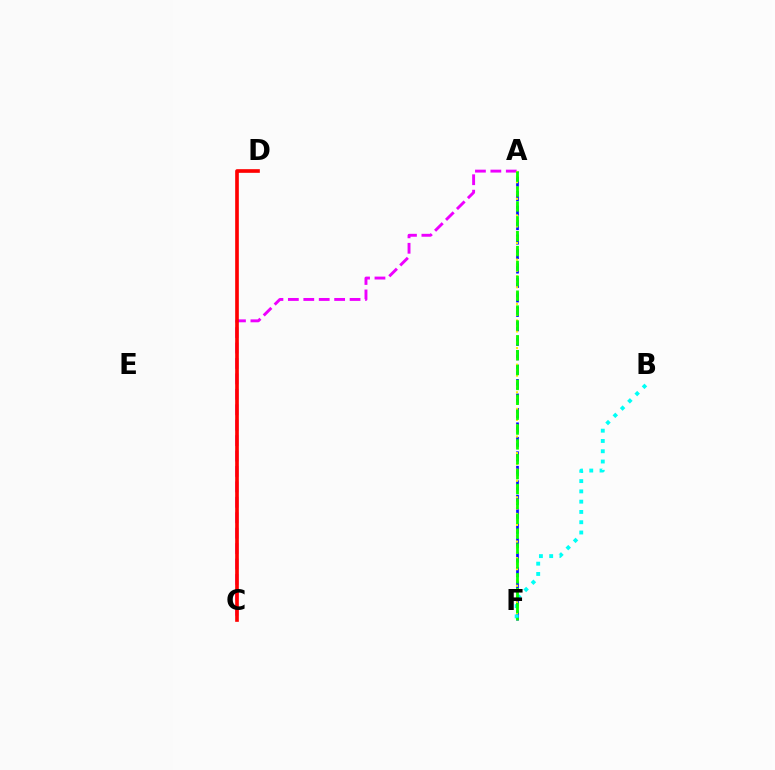{('A', 'C'): [{'color': '#ee00ff', 'line_style': 'dashed', 'thickness': 2.1}], ('A', 'F'): [{'color': '#0010ff', 'line_style': 'dashed', 'thickness': 1.96}, {'color': '#fcf500', 'line_style': 'dotted', 'thickness': 1.5}, {'color': '#08ff00', 'line_style': 'dashed', 'thickness': 2.02}], ('C', 'D'): [{'color': '#ff0000', 'line_style': 'solid', 'thickness': 2.63}], ('B', 'F'): [{'color': '#00fff6', 'line_style': 'dotted', 'thickness': 2.79}]}